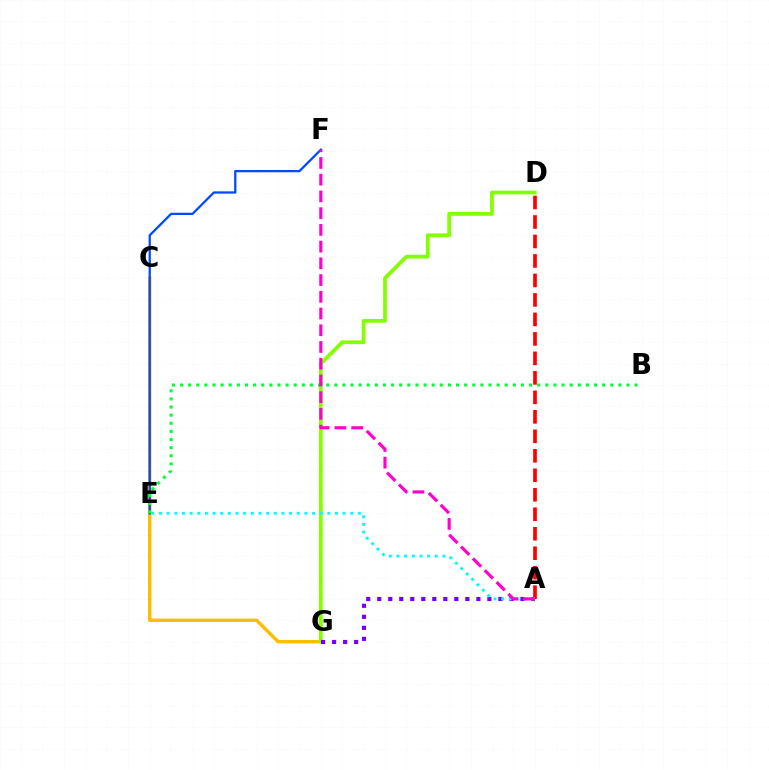{('C', 'G'): [{'color': '#ffbd00', 'line_style': 'solid', 'thickness': 2.46}], ('E', 'F'): [{'color': '#004bff', 'line_style': 'solid', 'thickness': 1.64}], ('D', 'G'): [{'color': '#84ff00', 'line_style': 'solid', 'thickness': 2.71}], ('A', 'G'): [{'color': '#7200ff', 'line_style': 'dotted', 'thickness': 2.99}], ('A', 'D'): [{'color': '#ff0000', 'line_style': 'dashed', 'thickness': 2.65}], ('A', 'E'): [{'color': '#00fff6', 'line_style': 'dotted', 'thickness': 2.08}], ('B', 'E'): [{'color': '#00ff39', 'line_style': 'dotted', 'thickness': 2.21}], ('A', 'F'): [{'color': '#ff00cf', 'line_style': 'dashed', 'thickness': 2.27}]}